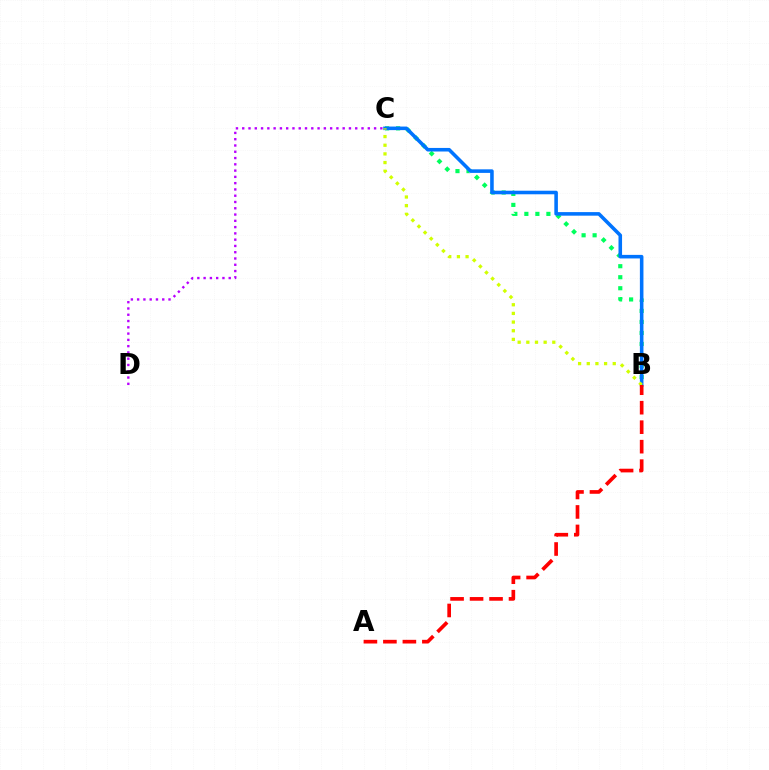{('B', 'C'): [{'color': '#00ff5c', 'line_style': 'dotted', 'thickness': 2.99}, {'color': '#0074ff', 'line_style': 'solid', 'thickness': 2.57}, {'color': '#d1ff00', 'line_style': 'dotted', 'thickness': 2.35}], ('A', 'B'): [{'color': '#ff0000', 'line_style': 'dashed', 'thickness': 2.65}], ('C', 'D'): [{'color': '#b900ff', 'line_style': 'dotted', 'thickness': 1.71}]}